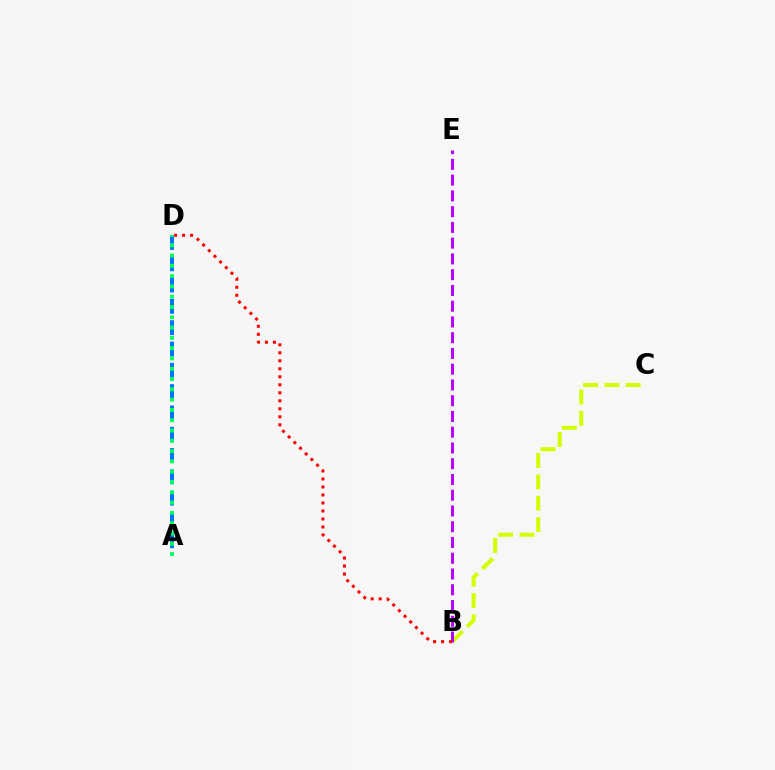{('B', 'C'): [{'color': '#d1ff00', 'line_style': 'dashed', 'thickness': 2.9}], ('A', 'D'): [{'color': '#0074ff', 'line_style': 'dashed', 'thickness': 2.9}, {'color': '#00ff5c', 'line_style': 'dotted', 'thickness': 2.8}], ('B', 'E'): [{'color': '#b900ff', 'line_style': 'dashed', 'thickness': 2.14}], ('B', 'D'): [{'color': '#ff0000', 'line_style': 'dotted', 'thickness': 2.17}]}